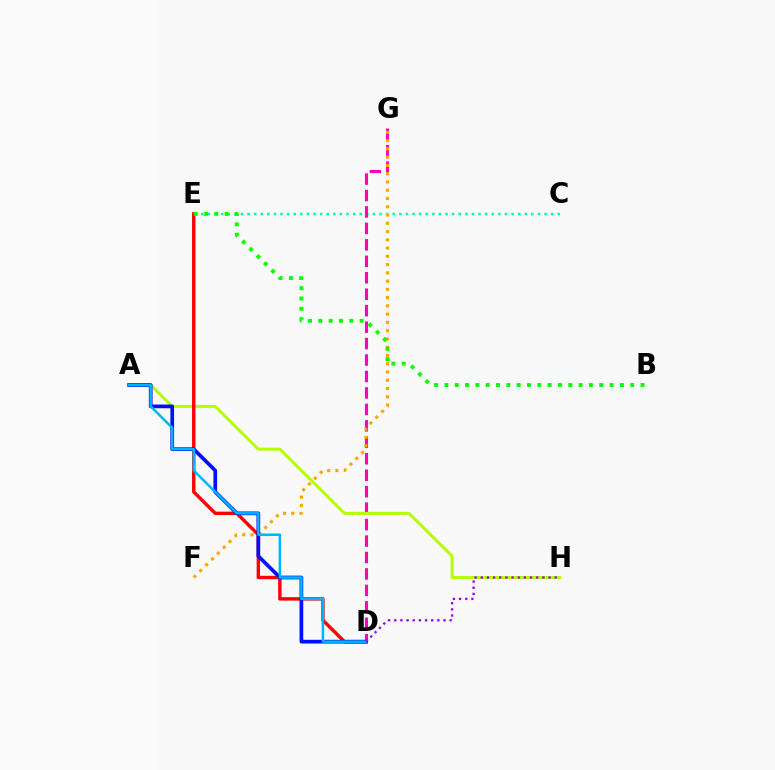{('C', 'E'): [{'color': '#00ff9d', 'line_style': 'dotted', 'thickness': 1.79}], ('D', 'G'): [{'color': '#ff00bd', 'line_style': 'dashed', 'thickness': 2.24}], ('A', 'H'): [{'color': '#b3ff00', 'line_style': 'solid', 'thickness': 2.12}], ('F', 'G'): [{'color': '#ffa500', 'line_style': 'dotted', 'thickness': 2.25}], ('D', 'E'): [{'color': '#ff0000', 'line_style': 'solid', 'thickness': 2.46}], ('A', 'D'): [{'color': '#0010ff', 'line_style': 'solid', 'thickness': 2.67}, {'color': '#00b5ff', 'line_style': 'solid', 'thickness': 1.8}], ('B', 'E'): [{'color': '#08ff00', 'line_style': 'dotted', 'thickness': 2.8}], ('D', 'H'): [{'color': '#9b00ff', 'line_style': 'dotted', 'thickness': 1.67}]}